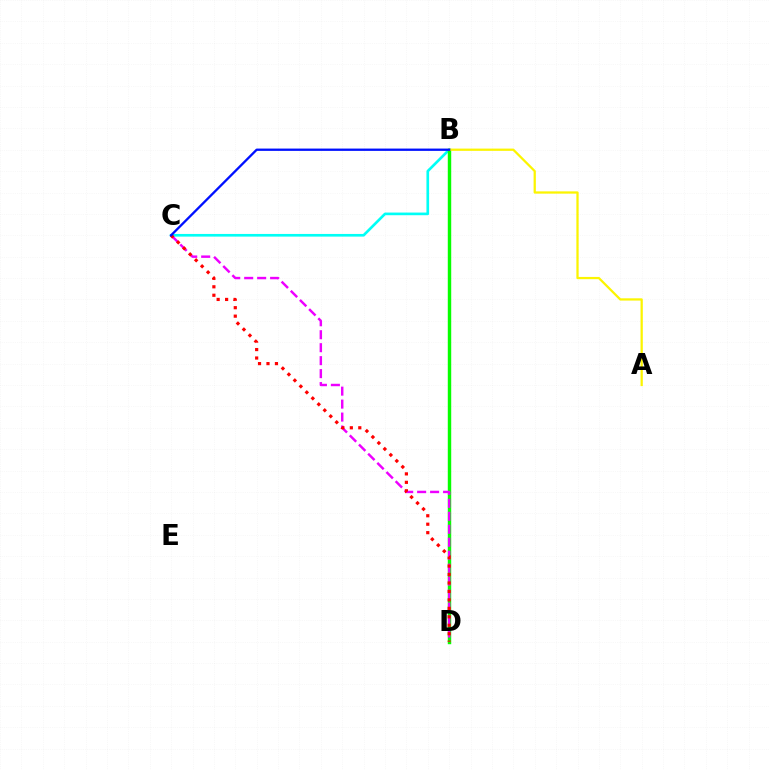{('B', 'C'): [{'color': '#00fff6', 'line_style': 'solid', 'thickness': 1.92}, {'color': '#0010ff', 'line_style': 'solid', 'thickness': 1.67}], ('B', 'D'): [{'color': '#08ff00', 'line_style': 'solid', 'thickness': 2.47}], ('C', 'D'): [{'color': '#ee00ff', 'line_style': 'dashed', 'thickness': 1.76}, {'color': '#ff0000', 'line_style': 'dotted', 'thickness': 2.3}], ('A', 'B'): [{'color': '#fcf500', 'line_style': 'solid', 'thickness': 1.63}]}